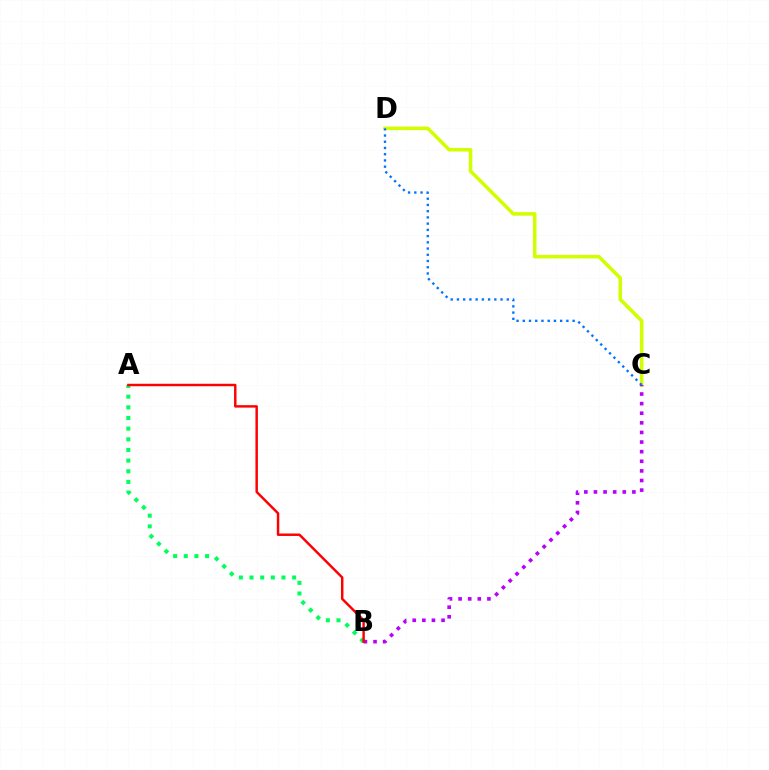{('C', 'D'): [{'color': '#d1ff00', 'line_style': 'solid', 'thickness': 2.55}, {'color': '#0074ff', 'line_style': 'dotted', 'thickness': 1.69}], ('A', 'B'): [{'color': '#00ff5c', 'line_style': 'dotted', 'thickness': 2.9}, {'color': '#ff0000', 'line_style': 'solid', 'thickness': 1.76}], ('B', 'C'): [{'color': '#b900ff', 'line_style': 'dotted', 'thickness': 2.61}]}